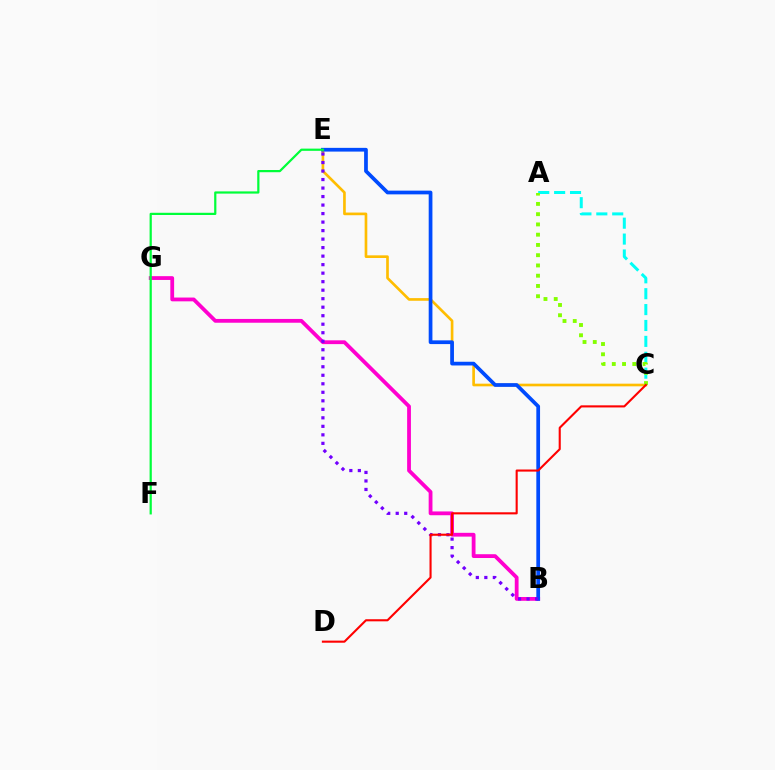{('C', 'E'): [{'color': '#ffbd00', 'line_style': 'solid', 'thickness': 1.91}], ('B', 'G'): [{'color': '#ff00cf', 'line_style': 'solid', 'thickness': 2.73}], ('B', 'E'): [{'color': '#004bff', 'line_style': 'solid', 'thickness': 2.68}, {'color': '#7200ff', 'line_style': 'dotted', 'thickness': 2.31}], ('A', 'C'): [{'color': '#00fff6', 'line_style': 'dashed', 'thickness': 2.16}, {'color': '#84ff00', 'line_style': 'dotted', 'thickness': 2.79}], ('E', 'F'): [{'color': '#00ff39', 'line_style': 'solid', 'thickness': 1.6}], ('C', 'D'): [{'color': '#ff0000', 'line_style': 'solid', 'thickness': 1.51}]}